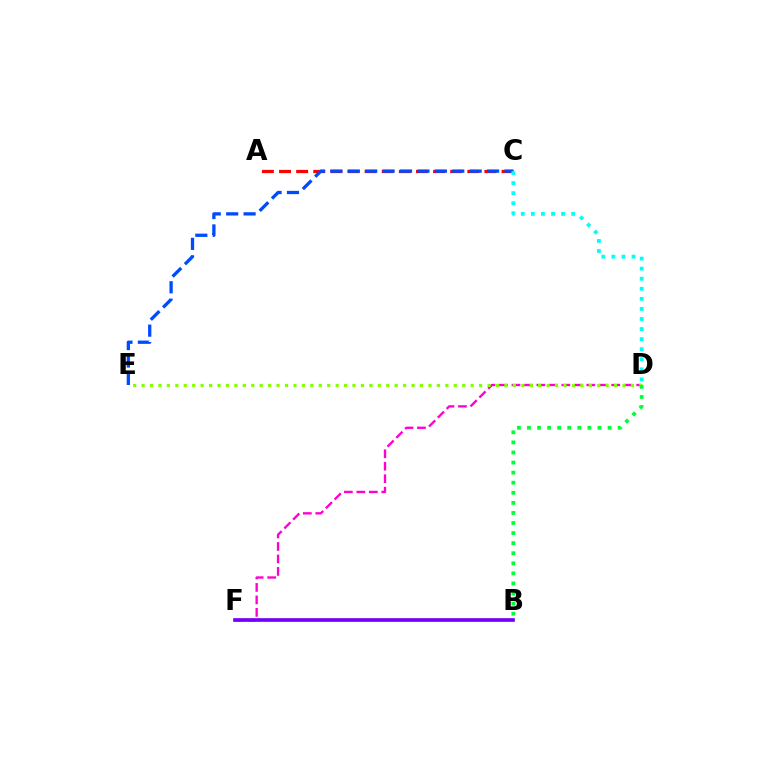{('D', 'F'): [{'color': '#ff00cf', 'line_style': 'dashed', 'thickness': 1.69}], ('B', 'F'): [{'color': '#ffbd00', 'line_style': 'solid', 'thickness': 1.62}, {'color': '#7200ff', 'line_style': 'solid', 'thickness': 2.63}], ('A', 'C'): [{'color': '#ff0000', 'line_style': 'dashed', 'thickness': 2.32}], ('D', 'E'): [{'color': '#84ff00', 'line_style': 'dotted', 'thickness': 2.29}], ('C', 'E'): [{'color': '#004bff', 'line_style': 'dashed', 'thickness': 2.37}], ('B', 'D'): [{'color': '#00ff39', 'line_style': 'dotted', 'thickness': 2.74}], ('C', 'D'): [{'color': '#00fff6', 'line_style': 'dotted', 'thickness': 2.74}]}